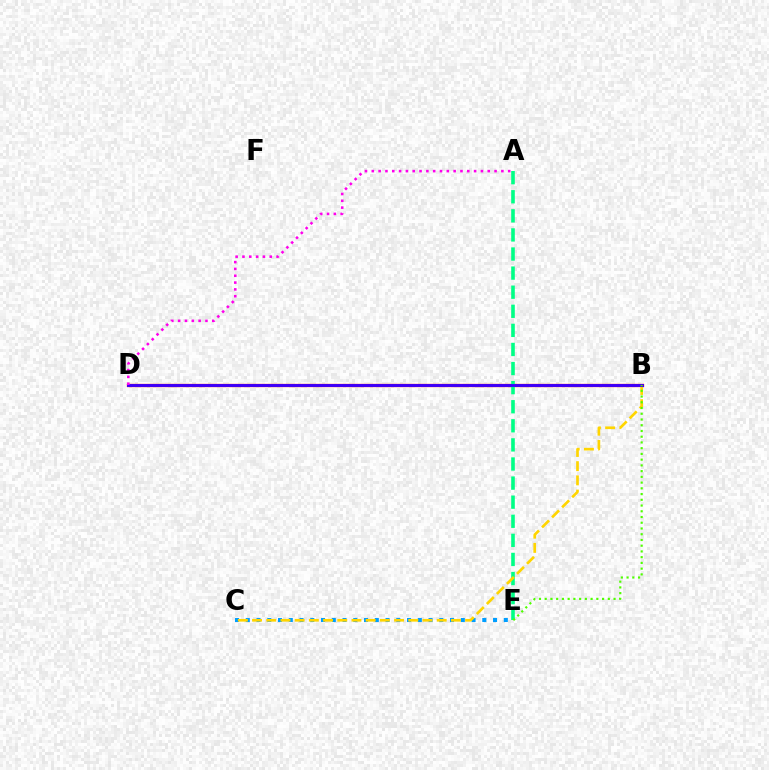{('B', 'D'): [{'color': '#ff0000', 'line_style': 'solid', 'thickness': 2.36}, {'color': '#3700ff', 'line_style': 'solid', 'thickness': 2.06}], ('A', 'E'): [{'color': '#00ff86', 'line_style': 'dashed', 'thickness': 2.59}], ('C', 'E'): [{'color': '#009eff', 'line_style': 'dotted', 'thickness': 2.92}], ('B', 'C'): [{'color': '#ffd500', 'line_style': 'dashed', 'thickness': 1.93}], ('B', 'E'): [{'color': '#4fff00', 'line_style': 'dotted', 'thickness': 1.56}], ('A', 'D'): [{'color': '#ff00ed', 'line_style': 'dotted', 'thickness': 1.85}]}